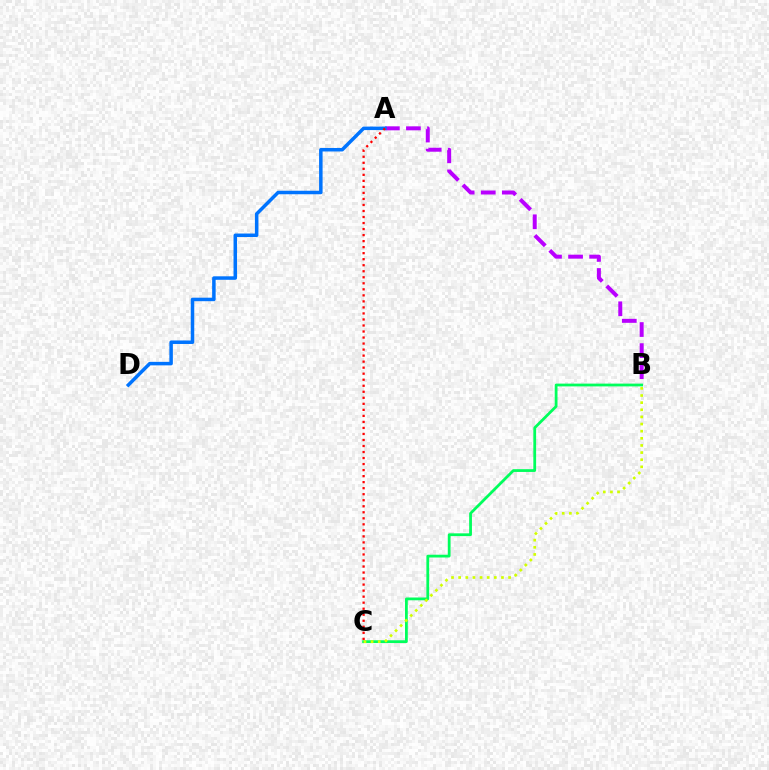{('B', 'C'): [{'color': '#00ff5c', 'line_style': 'solid', 'thickness': 2.0}, {'color': '#d1ff00', 'line_style': 'dotted', 'thickness': 1.94}], ('A', 'B'): [{'color': '#b900ff', 'line_style': 'dashed', 'thickness': 2.86}], ('A', 'D'): [{'color': '#0074ff', 'line_style': 'solid', 'thickness': 2.52}], ('A', 'C'): [{'color': '#ff0000', 'line_style': 'dotted', 'thickness': 1.64}]}